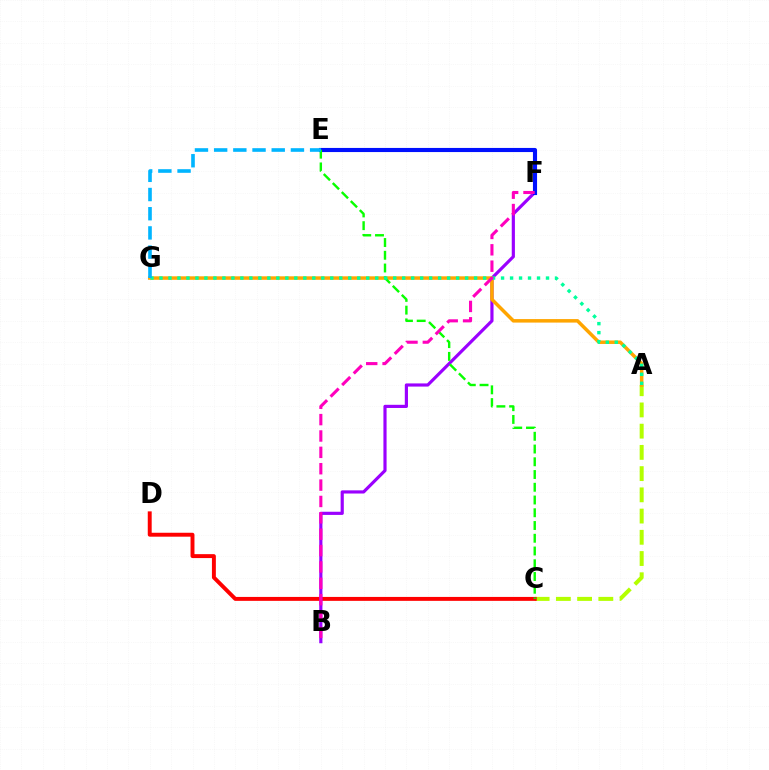{('A', 'C'): [{'color': '#b3ff00', 'line_style': 'dashed', 'thickness': 2.88}], ('C', 'D'): [{'color': '#ff0000', 'line_style': 'solid', 'thickness': 2.83}], ('B', 'F'): [{'color': '#9b00ff', 'line_style': 'solid', 'thickness': 2.28}, {'color': '#ff00bd', 'line_style': 'dashed', 'thickness': 2.22}], ('E', 'F'): [{'color': '#0010ff', 'line_style': 'solid', 'thickness': 2.96}], ('A', 'G'): [{'color': '#ffa500', 'line_style': 'solid', 'thickness': 2.52}, {'color': '#00ff9d', 'line_style': 'dotted', 'thickness': 2.44}], ('C', 'E'): [{'color': '#08ff00', 'line_style': 'dashed', 'thickness': 1.73}], ('E', 'G'): [{'color': '#00b5ff', 'line_style': 'dashed', 'thickness': 2.61}]}